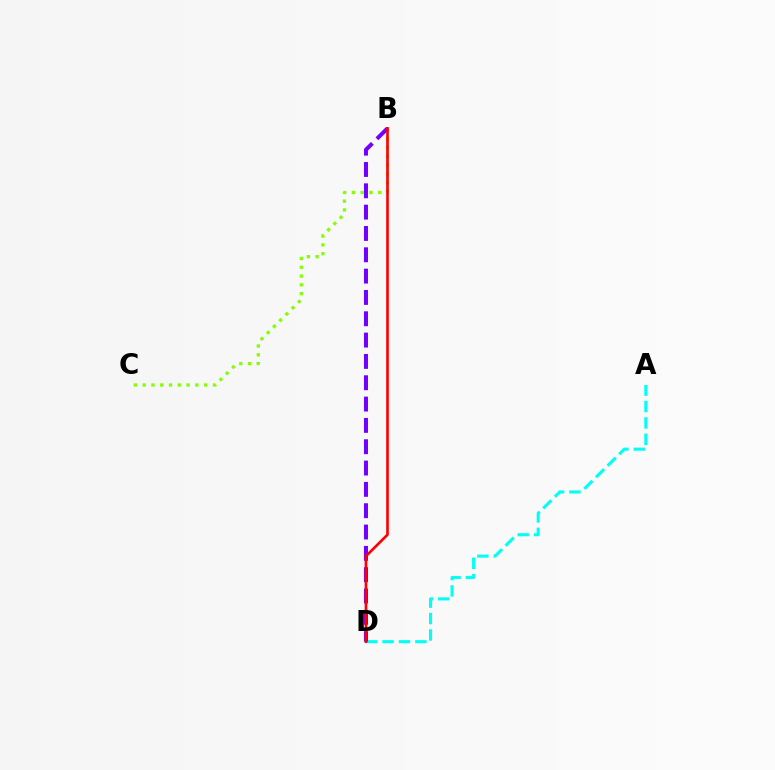{('A', 'D'): [{'color': '#00fff6', 'line_style': 'dashed', 'thickness': 2.23}], ('B', 'C'): [{'color': '#84ff00', 'line_style': 'dotted', 'thickness': 2.39}], ('B', 'D'): [{'color': '#7200ff', 'line_style': 'dashed', 'thickness': 2.9}, {'color': '#ff0000', 'line_style': 'solid', 'thickness': 1.91}]}